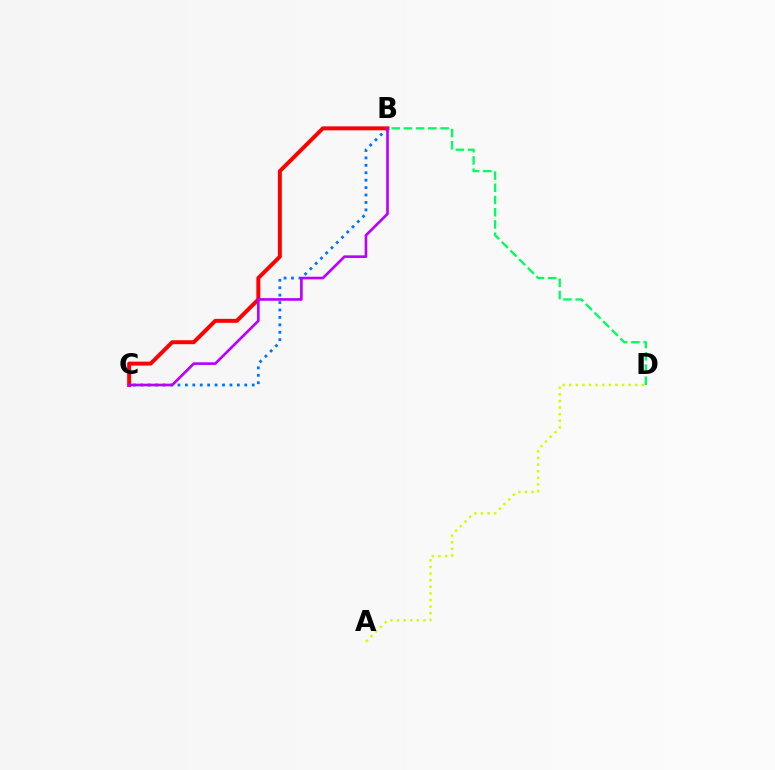{('B', 'C'): [{'color': '#0074ff', 'line_style': 'dotted', 'thickness': 2.02}, {'color': '#ff0000', 'line_style': 'solid', 'thickness': 2.85}, {'color': '#b900ff', 'line_style': 'solid', 'thickness': 1.91}], ('B', 'D'): [{'color': '#00ff5c', 'line_style': 'dashed', 'thickness': 1.66}], ('A', 'D'): [{'color': '#d1ff00', 'line_style': 'dotted', 'thickness': 1.79}]}